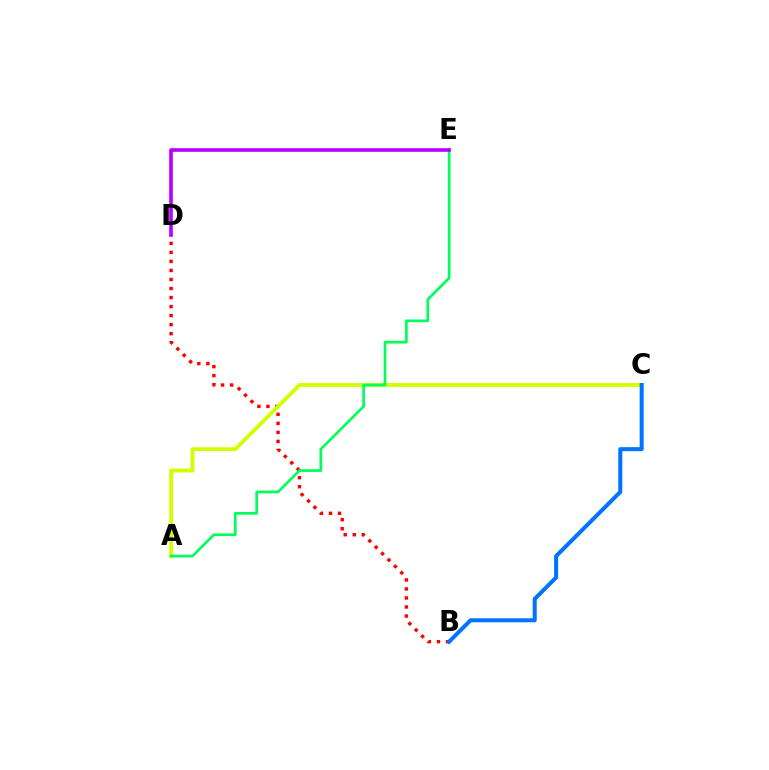{('B', 'D'): [{'color': '#ff0000', 'line_style': 'dotted', 'thickness': 2.45}], ('A', 'C'): [{'color': '#d1ff00', 'line_style': 'solid', 'thickness': 2.78}], ('A', 'E'): [{'color': '#00ff5c', 'line_style': 'solid', 'thickness': 1.94}], ('D', 'E'): [{'color': '#b900ff', 'line_style': 'solid', 'thickness': 2.62}], ('B', 'C'): [{'color': '#0074ff', 'line_style': 'solid', 'thickness': 2.9}]}